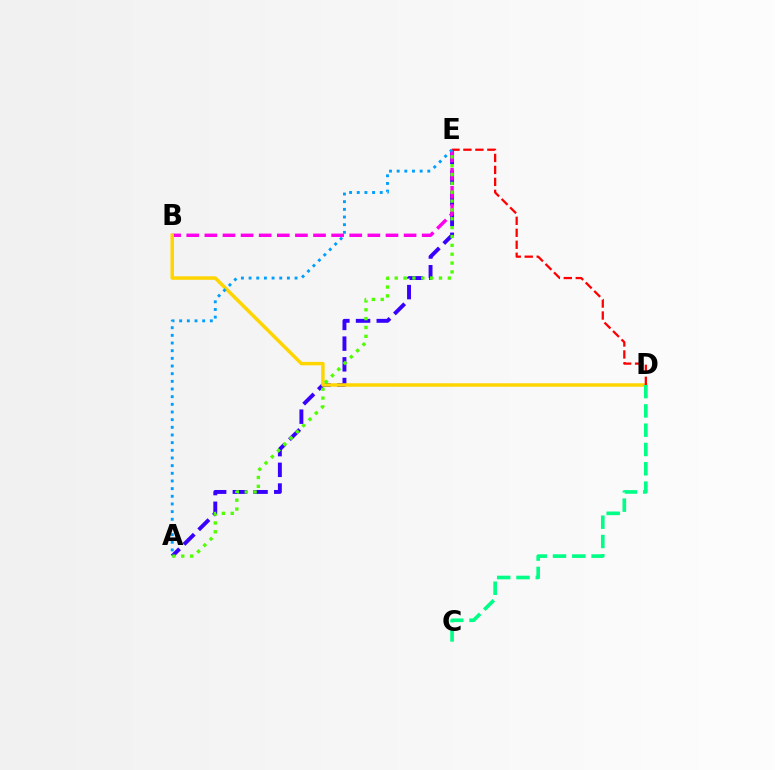{('A', 'E'): [{'color': '#3700ff', 'line_style': 'dashed', 'thickness': 2.81}, {'color': '#009eff', 'line_style': 'dotted', 'thickness': 2.08}, {'color': '#4fff00', 'line_style': 'dotted', 'thickness': 2.41}], ('B', 'E'): [{'color': '#ff00ed', 'line_style': 'dashed', 'thickness': 2.46}], ('B', 'D'): [{'color': '#ffd500', 'line_style': 'solid', 'thickness': 2.51}], ('C', 'D'): [{'color': '#00ff86', 'line_style': 'dashed', 'thickness': 2.62}], ('D', 'E'): [{'color': '#ff0000', 'line_style': 'dashed', 'thickness': 1.63}]}